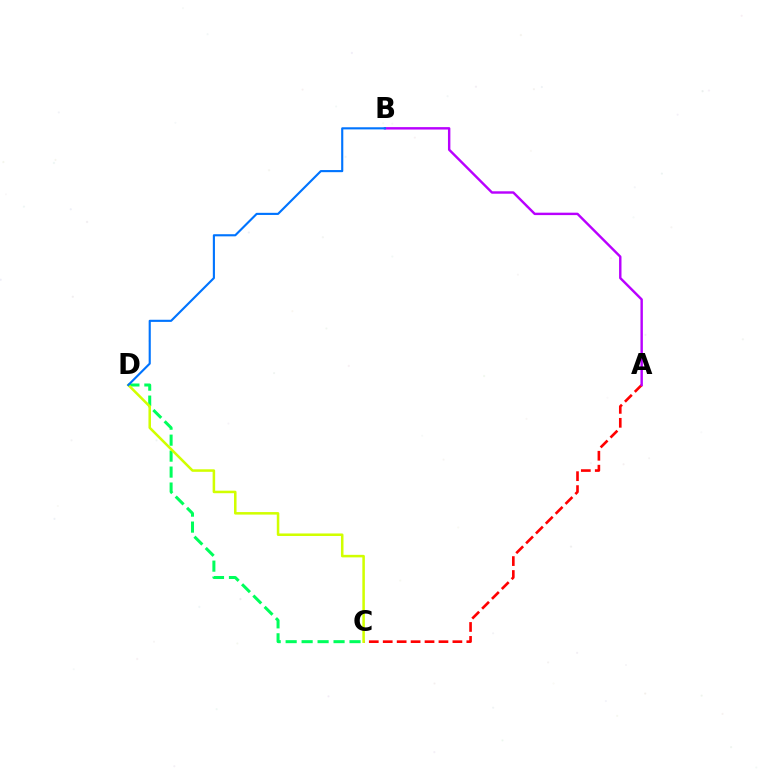{('A', 'C'): [{'color': '#ff0000', 'line_style': 'dashed', 'thickness': 1.89}], ('A', 'B'): [{'color': '#b900ff', 'line_style': 'solid', 'thickness': 1.74}], ('C', 'D'): [{'color': '#00ff5c', 'line_style': 'dashed', 'thickness': 2.17}, {'color': '#d1ff00', 'line_style': 'solid', 'thickness': 1.82}], ('B', 'D'): [{'color': '#0074ff', 'line_style': 'solid', 'thickness': 1.54}]}